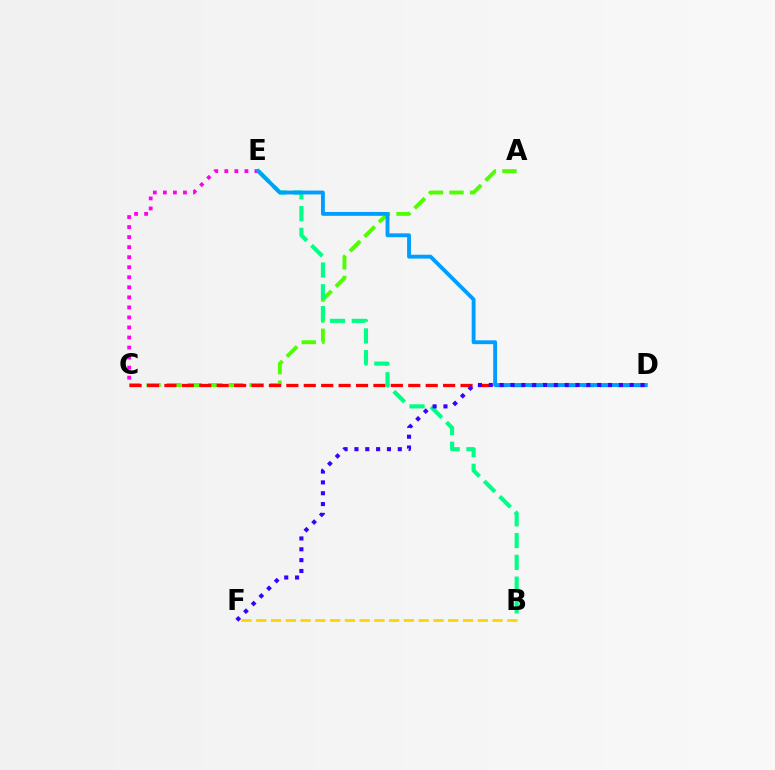{('A', 'C'): [{'color': '#4fff00', 'line_style': 'dashed', 'thickness': 2.8}], ('C', 'E'): [{'color': '#ff00ed', 'line_style': 'dotted', 'thickness': 2.73}], ('C', 'D'): [{'color': '#ff0000', 'line_style': 'dashed', 'thickness': 2.37}], ('B', 'E'): [{'color': '#00ff86', 'line_style': 'dashed', 'thickness': 2.96}], ('D', 'E'): [{'color': '#009eff', 'line_style': 'solid', 'thickness': 2.78}], ('B', 'F'): [{'color': '#ffd500', 'line_style': 'dashed', 'thickness': 2.01}], ('D', 'F'): [{'color': '#3700ff', 'line_style': 'dotted', 'thickness': 2.94}]}